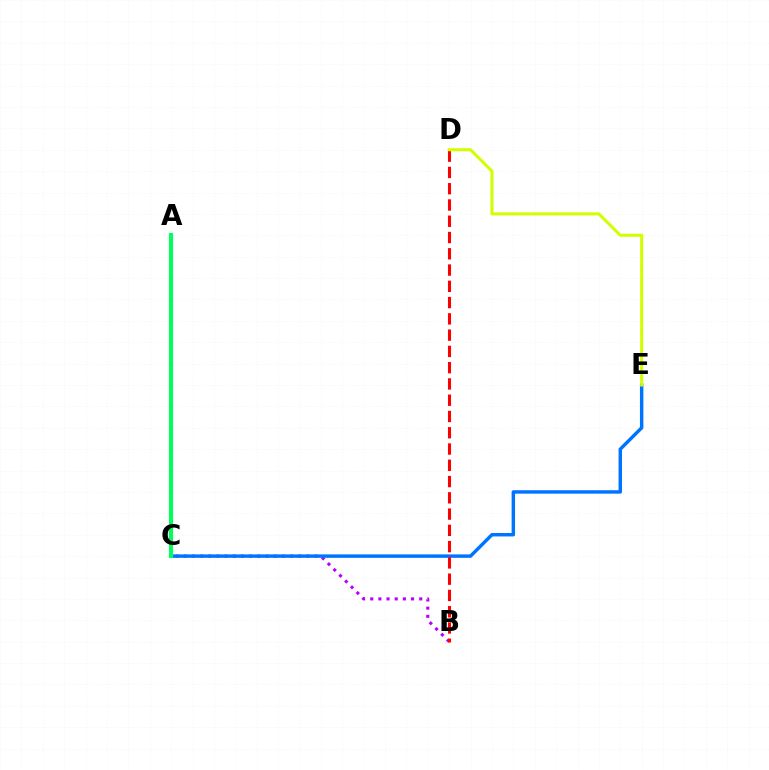{('B', 'C'): [{'color': '#b900ff', 'line_style': 'dotted', 'thickness': 2.22}], ('C', 'E'): [{'color': '#0074ff', 'line_style': 'solid', 'thickness': 2.48}], ('B', 'D'): [{'color': '#ff0000', 'line_style': 'dashed', 'thickness': 2.21}], ('D', 'E'): [{'color': '#d1ff00', 'line_style': 'solid', 'thickness': 2.19}], ('A', 'C'): [{'color': '#00ff5c', 'line_style': 'solid', 'thickness': 2.95}]}